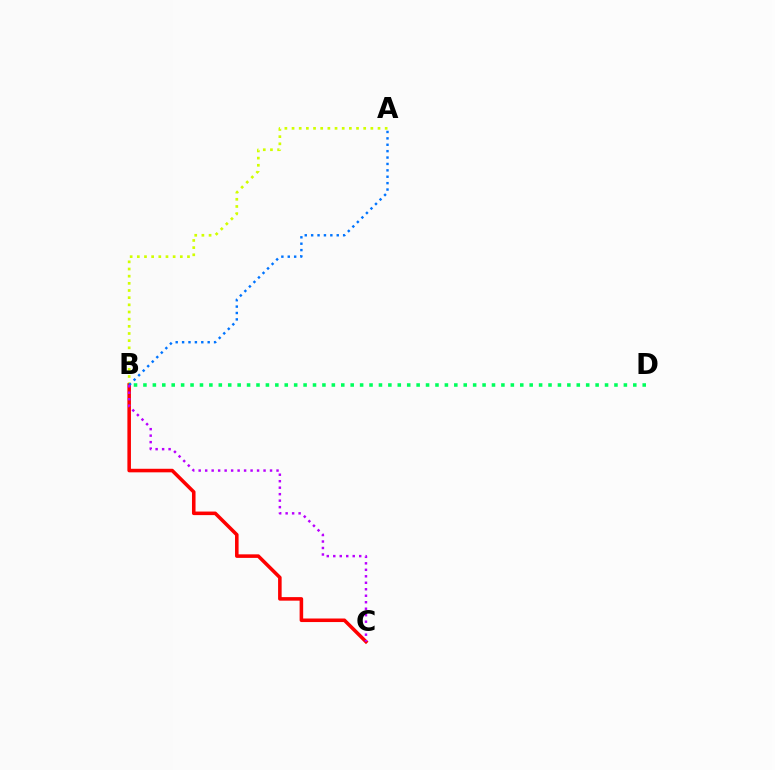{('A', 'B'): [{'color': '#d1ff00', 'line_style': 'dotted', 'thickness': 1.95}, {'color': '#0074ff', 'line_style': 'dotted', 'thickness': 1.74}], ('B', 'C'): [{'color': '#ff0000', 'line_style': 'solid', 'thickness': 2.56}, {'color': '#b900ff', 'line_style': 'dotted', 'thickness': 1.76}], ('B', 'D'): [{'color': '#00ff5c', 'line_style': 'dotted', 'thickness': 2.56}]}